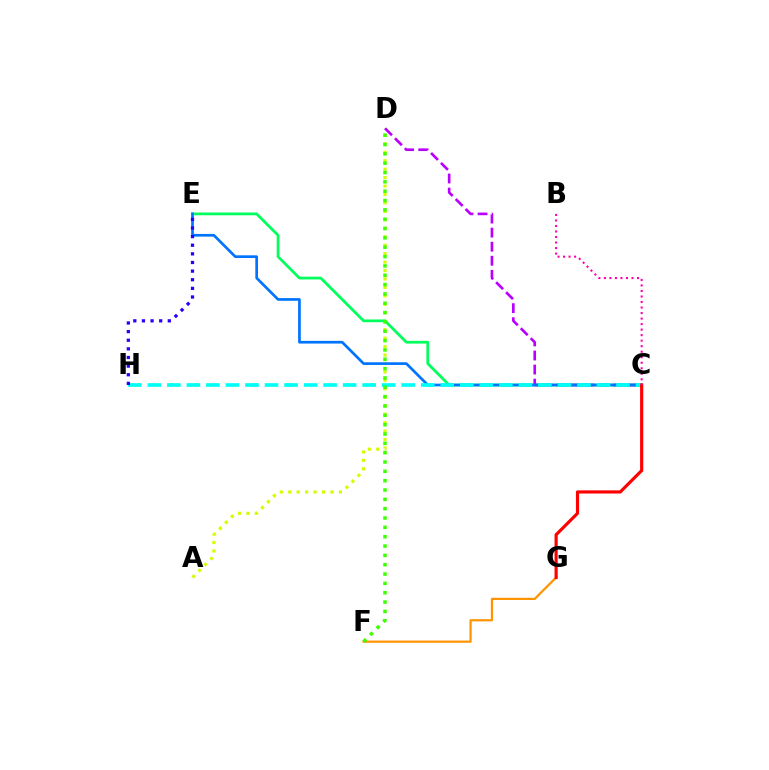{('A', 'D'): [{'color': '#d1ff00', 'line_style': 'dotted', 'thickness': 2.3}], ('F', 'G'): [{'color': '#ff9400', 'line_style': 'solid', 'thickness': 1.59}], ('C', 'E'): [{'color': '#00ff5c', 'line_style': 'solid', 'thickness': 1.97}, {'color': '#0074ff', 'line_style': 'solid', 'thickness': 1.94}], ('C', 'D'): [{'color': '#b900ff', 'line_style': 'dashed', 'thickness': 1.91}], ('C', 'H'): [{'color': '#00fff6', 'line_style': 'dashed', 'thickness': 2.65}], ('C', 'G'): [{'color': '#ff0000', 'line_style': 'solid', 'thickness': 2.27}], ('D', 'F'): [{'color': '#3dff00', 'line_style': 'dotted', 'thickness': 2.54}], ('E', 'H'): [{'color': '#2500ff', 'line_style': 'dotted', 'thickness': 2.34}], ('B', 'C'): [{'color': '#ff00ac', 'line_style': 'dotted', 'thickness': 1.5}]}